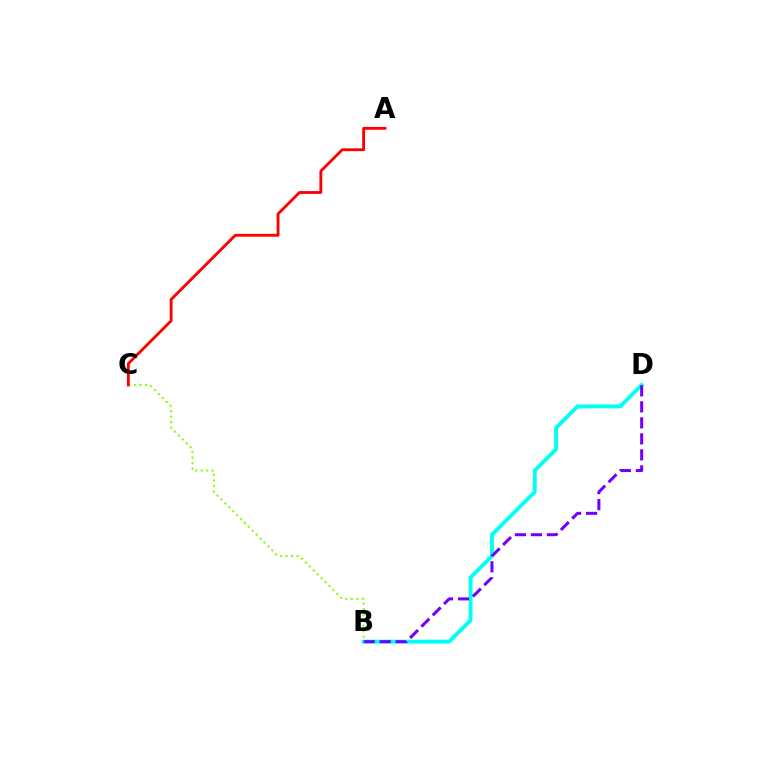{('B', 'D'): [{'color': '#00fff6', 'line_style': 'solid', 'thickness': 2.8}, {'color': '#7200ff', 'line_style': 'dashed', 'thickness': 2.17}], ('B', 'C'): [{'color': '#84ff00', 'line_style': 'dotted', 'thickness': 1.5}], ('A', 'C'): [{'color': '#ff0000', 'line_style': 'solid', 'thickness': 2.05}]}